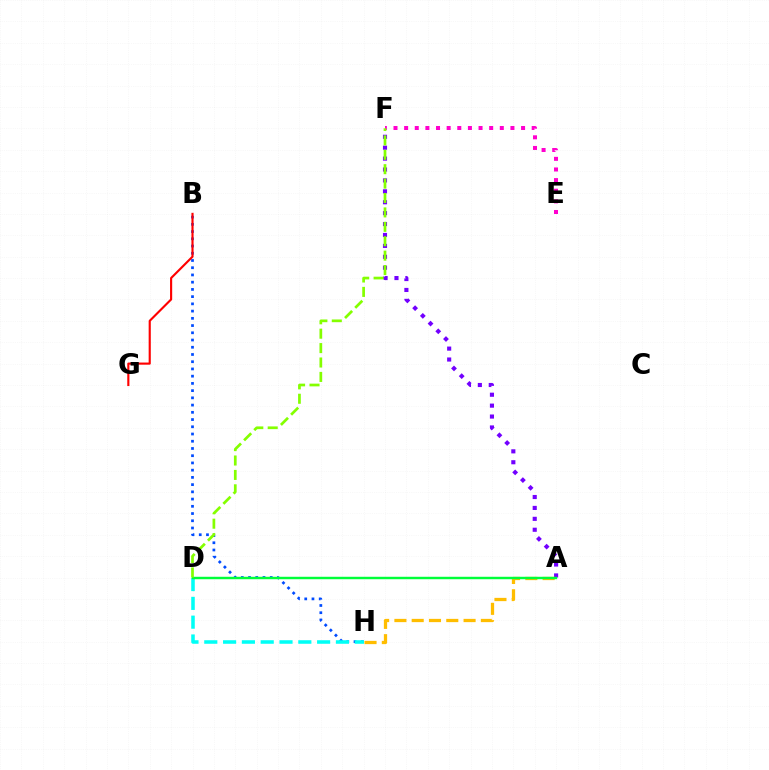{('B', 'H'): [{'color': '#004bff', 'line_style': 'dotted', 'thickness': 1.96}], ('B', 'G'): [{'color': '#ff0000', 'line_style': 'solid', 'thickness': 1.54}], ('D', 'H'): [{'color': '#00fff6', 'line_style': 'dashed', 'thickness': 2.55}], ('E', 'F'): [{'color': '#ff00cf', 'line_style': 'dotted', 'thickness': 2.89}], ('A', 'F'): [{'color': '#7200ff', 'line_style': 'dotted', 'thickness': 2.96}], ('A', 'H'): [{'color': '#ffbd00', 'line_style': 'dashed', 'thickness': 2.35}], ('A', 'D'): [{'color': '#00ff39', 'line_style': 'solid', 'thickness': 1.75}], ('D', 'F'): [{'color': '#84ff00', 'line_style': 'dashed', 'thickness': 1.96}]}